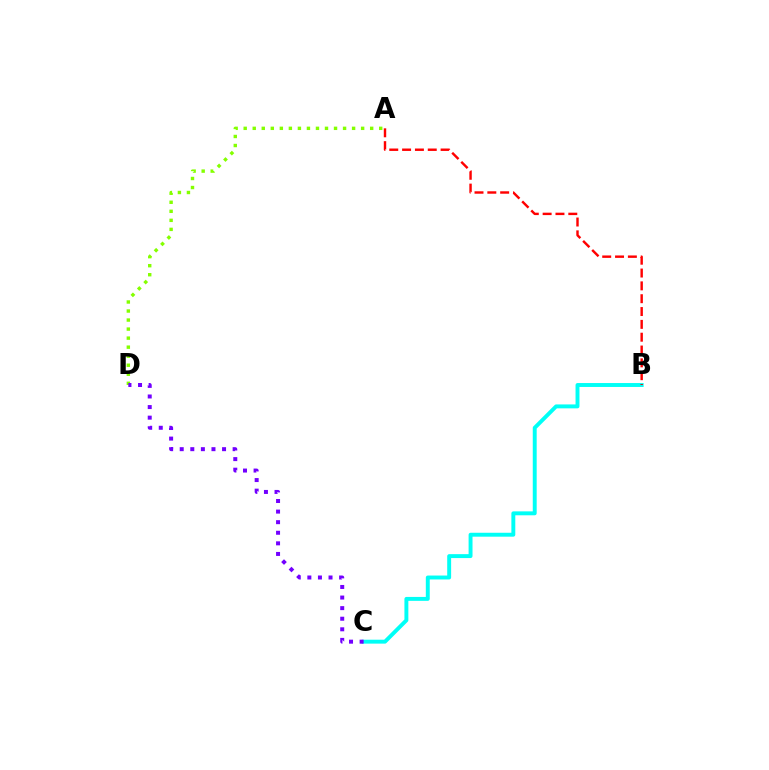{('B', 'C'): [{'color': '#00fff6', 'line_style': 'solid', 'thickness': 2.82}], ('A', 'B'): [{'color': '#ff0000', 'line_style': 'dashed', 'thickness': 1.74}], ('A', 'D'): [{'color': '#84ff00', 'line_style': 'dotted', 'thickness': 2.45}], ('C', 'D'): [{'color': '#7200ff', 'line_style': 'dotted', 'thickness': 2.88}]}